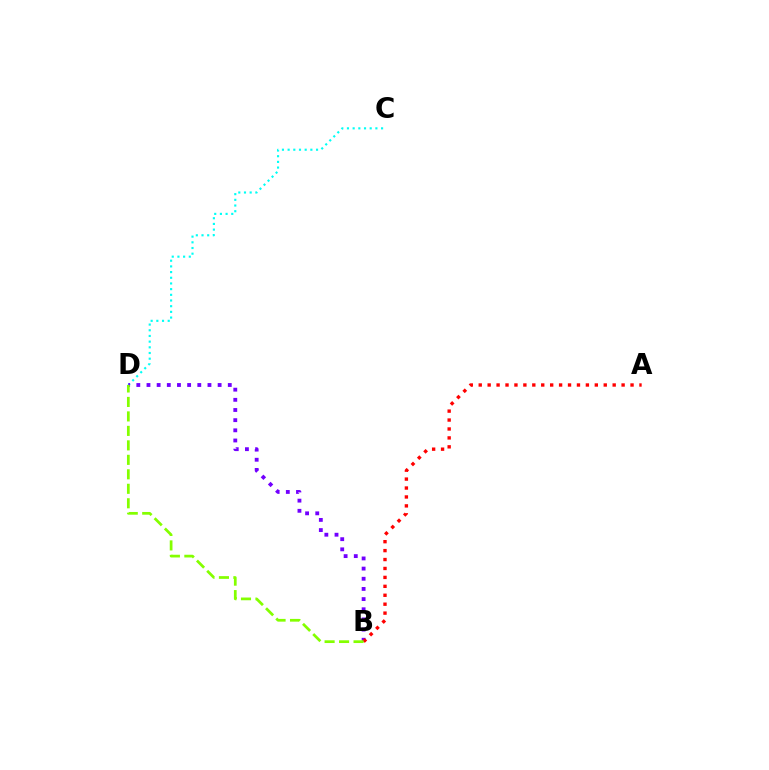{('C', 'D'): [{'color': '#00fff6', 'line_style': 'dotted', 'thickness': 1.54}], ('B', 'D'): [{'color': '#7200ff', 'line_style': 'dotted', 'thickness': 2.76}, {'color': '#84ff00', 'line_style': 'dashed', 'thickness': 1.97}], ('A', 'B'): [{'color': '#ff0000', 'line_style': 'dotted', 'thickness': 2.43}]}